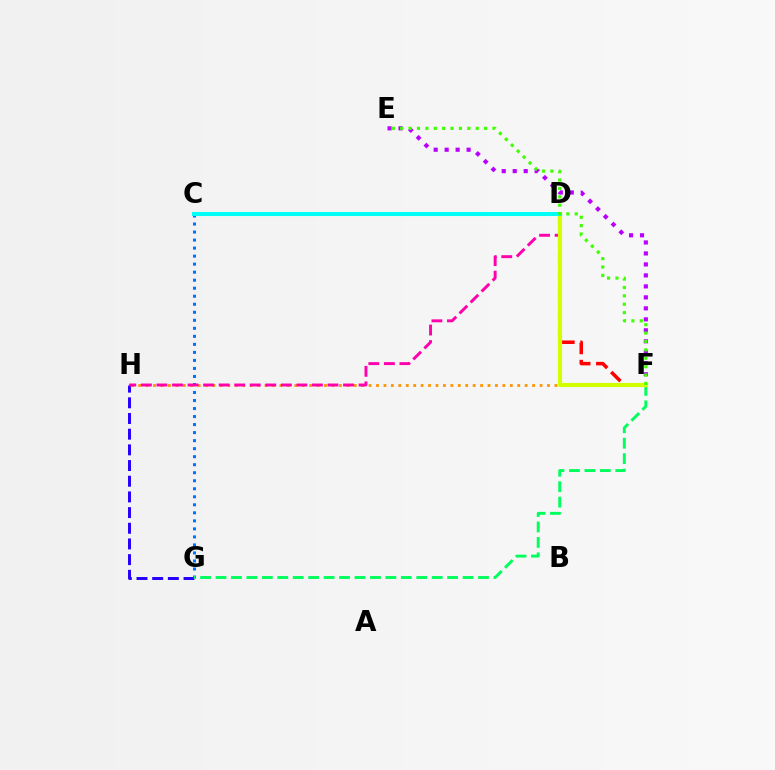{('C', 'G'): [{'color': '#0074ff', 'line_style': 'dotted', 'thickness': 2.18}], ('E', 'F'): [{'color': '#b900ff', 'line_style': 'dotted', 'thickness': 2.98}, {'color': '#3dff00', 'line_style': 'dotted', 'thickness': 2.28}], ('F', 'H'): [{'color': '#ff9400', 'line_style': 'dotted', 'thickness': 2.02}], ('G', 'H'): [{'color': '#2500ff', 'line_style': 'dashed', 'thickness': 2.13}], ('F', 'G'): [{'color': '#00ff5c', 'line_style': 'dashed', 'thickness': 2.1}], ('D', 'H'): [{'color': '#ff00ac', 'line_style': 'dashed', 'thickness': 2.11}], ('D', 'F'): [{'color': '#ff0000', 'line_style': 'dashed', 'thickness': 2.53}, {'color': '#d1ff00', 'line_style': 'solid', 'thickness': 2.99}], ('C', 'D'): [{'color': '#00fff6', 'line_style': 'solid', 'thickness': 2.92}]}